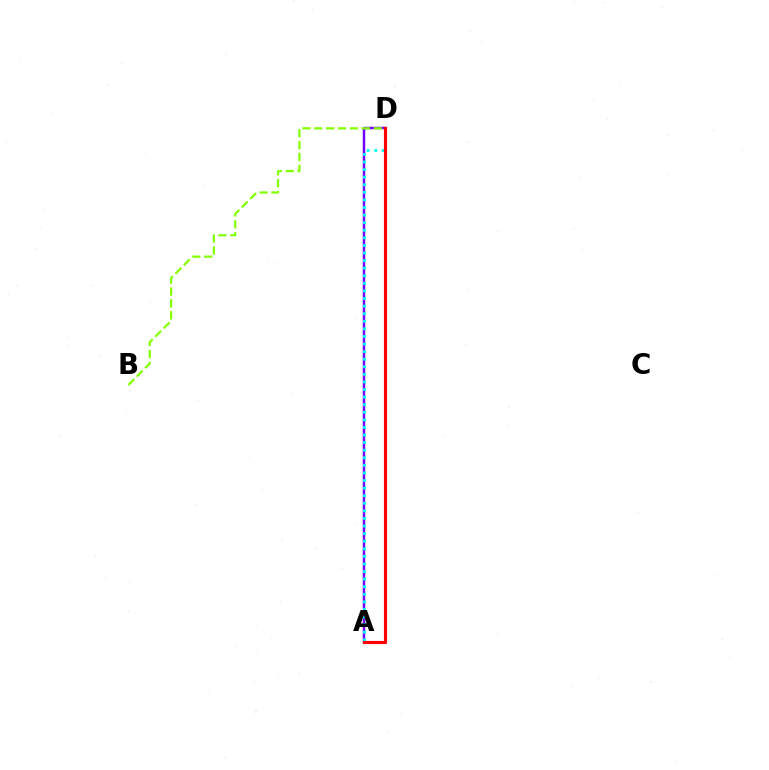{('A', 'D'): [{'color': '#7200ff', 'line_style': 'solid', 'thickness': 1.78}, {'color': '#00fff6', 'line_style': 'dotted', 'thickness': 2.06}, {'color': '#ff0000', 'line_style': 'solid', 'thickness': 2.27}], ('B', 'D'): [{'color': '#84ff00', 'line_style': 'dashed', 'thickness': 1.62}]}